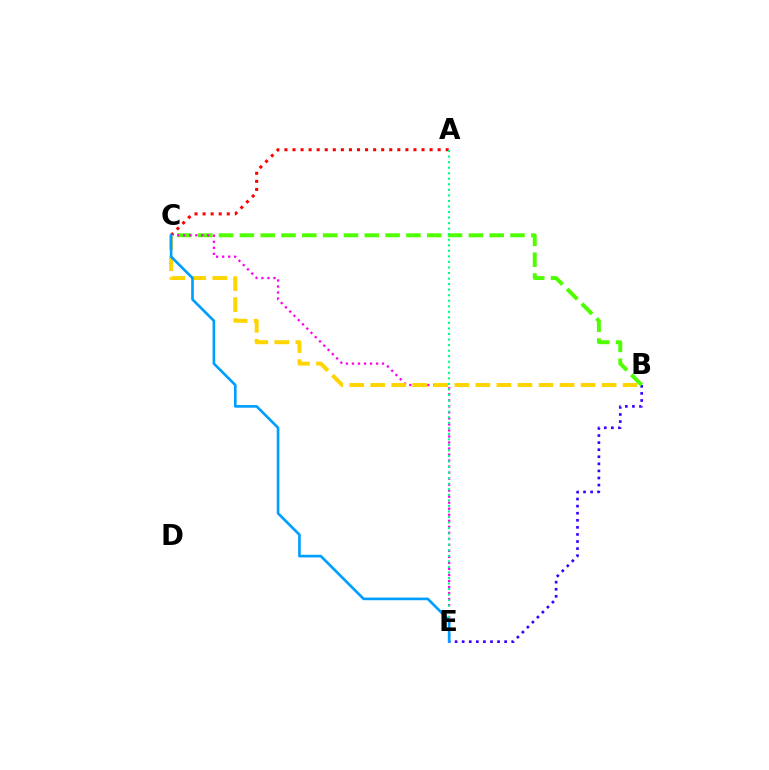{('B', 'E'): [{'color': '#3700ff', 'line_style': 'dotted', 'thickness': 1.92}], ('A', 'C'): [{'color': '#ff0000', 'line_style': 'dotted', 'thickness': 2.19}], ('B', 'C'): [{'color': '#4fff00', 'line_style': 'dashed', 'thickness': 2.83}, {'color': '#ffd500', 'line_style': 'dashed', 'thickness': 2.86}], ('C', 'E'): [{'color': '#ff00ed', 'line_style': 'dotted', 'thickness': 1.64}, {'color': '#009eff', 'line_style': 'solid', 'thickness': 1.91}], ('A', 'E'): [{'color': '#00ff86', 'line_style': 'dotted', 'thickness': 1.51}]}